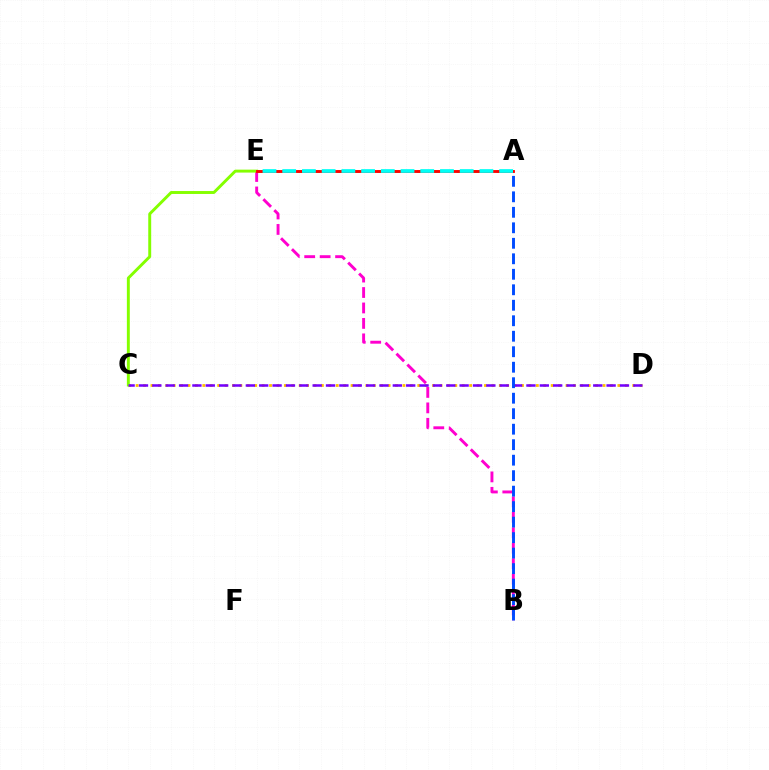{('B', 'E'): [{'color': '#ff00cf', 'line_style': 'dashed', 'thickness': 2.1}], ('C', 'D'): [{'color': '#ffbd00', 'line_style': 'dotted', 'thickness': 2.01}, {'color': '#7200ff', 'line_style': 'dashed', 'thickness': 1.82}], ('C', 'E'): [{'color': '#84ff00', 'line_style': 'solid', 'thickness': 2.11}], ('A', 'E'): [{'color': '#00ff39', 'line_style': 'dashed', 'thickness': 1.8}, {'color': '#ff0000', 'line_style': 'solid', 'thickness': 2.05}, {'color': '#00fff6', 'line_style': 'dashed', 'thickness': 2.68}], ('A', 'B'): [{'color': '#004bff', 'line_style': 'dashed', 'thickness': 2.1}]}